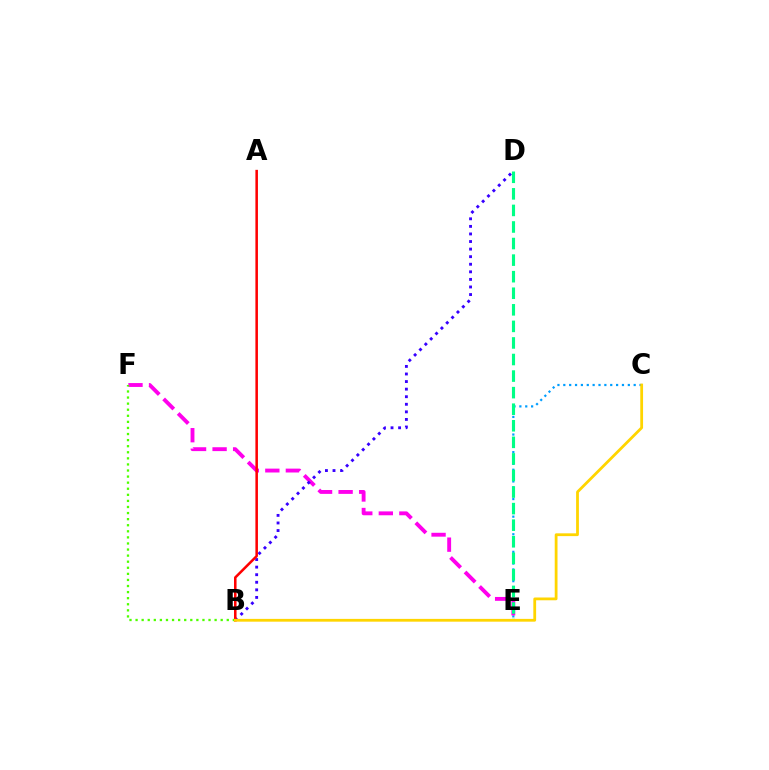{('C', 'E'): [{'color': '#009eff', 'line_style': 'dotted', 'thickness': 1.59}], ('E', 'F'): [{'color': '#ff00ed', 'line_style': 'dashed', 'thickness': 2.79}], ('B', 'F'): [{'color': '#4fff00', 'line_style': 'dotted', 'thickness': 1.65}], ('B', 'D'): [{'color': '#3700ff', 'line_style': 'dotted', 'thickness': 2.06}], ('A', 'B'): [{'color': '#ff0000', 'line_style': 'solid', 'thickness': 1.83}], ('D', 'E'): [{'color': '#00ff86', 'line_style': 'dashed', 'thickness': 2.25}], ('B', 'C'): [{'color': '#ffd500', 'line_style': 'solid', 'thickness': 2.01}]}